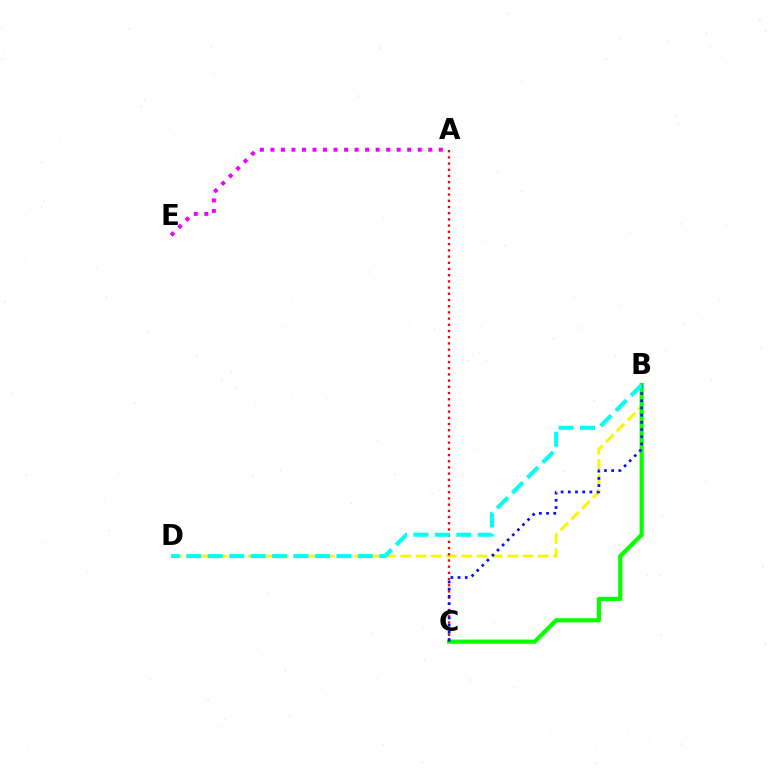{('B', 'D'): [{'color': '#fcf500', 'line_style': 'dashed', 'thickness': 2.08}, {'color': '#00fff6', 'line_style': 'dashed', 'thickness': 2.91}], ('A', 'E'): [{'color': '#ee00ff', 'line_style': 'dotted', 'thickness': 2.86}], ('B', 'C'): [{'color': '#08ff00', 'line_style': 'solid', 'thickness': 3.0}, {'color': '#0010ff', 'line_style': 'dotted', 'thickness': 1.95}], ('A', 'C'): [{'color': '#ff0000', 'line_style': 'dotted', 'thickness': 1.68}]}